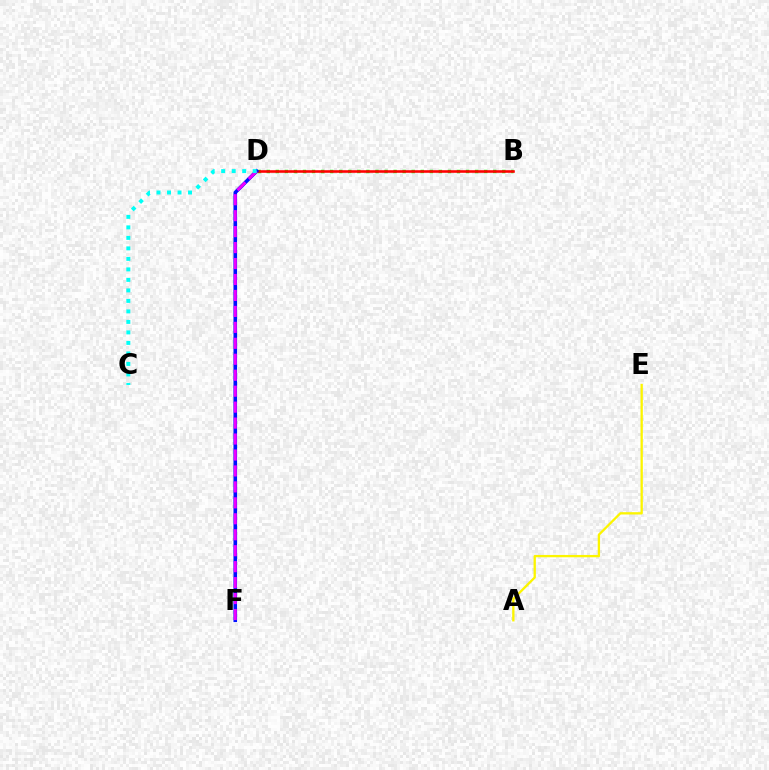{('B', 'D'): [{'color': '#08ff00', 'line_style': 'dotted', 'thickness': 2.46}, {'color': '#ff0000', 'line_style': 'solid', 'thickness': 1.86}], ('D', 'F'): [{'color': '#0010ff', 'line_style': 'solid', 'thickness': 2.59}, {'color': '#ee00ff', 'line_style': 'dashed', 'thickness': 2.17}], ('A', 'E'): [{'color': '#fcf500', 'line_style': 'solid', 'thickness': 1.67}], ('C', 'D'): [{'color': '#00fff6', 'line_style': 'dotted', 'thickness': 2.85}]}